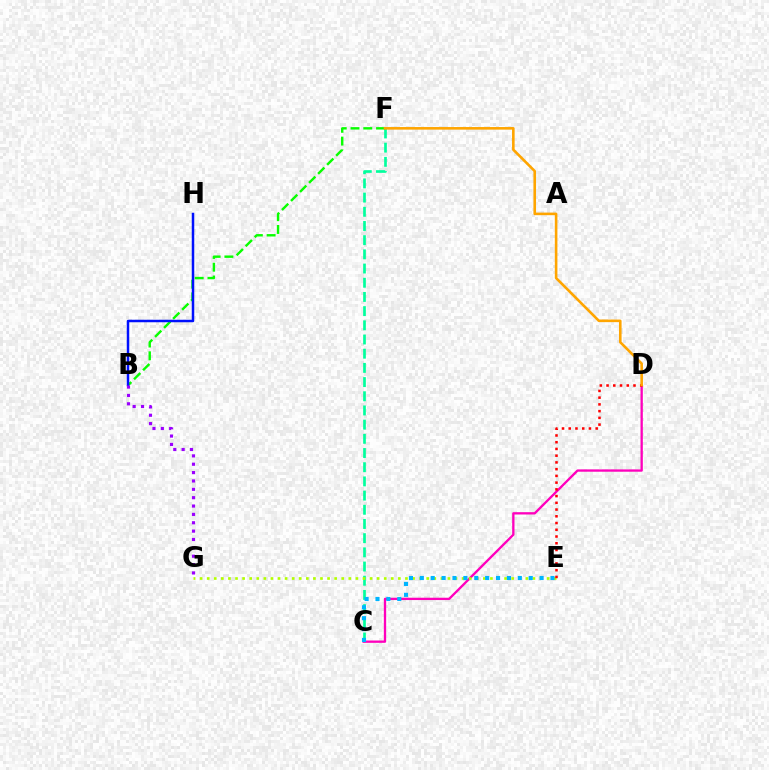{('C', 'F'): [{'color': '#00ff9d', 'line_style': 'dashed', 'thickness': 1.93}], ('B', 'F'): [{'color': '#08ff00', 'line_style': 'dashed', 'thickness': 1.73}], ('C', 'D'): [{'color': '#ff00bd', 'line_style': 'solid', 'thickness': 1.67}], ('E', 'G'): [{'color': '#b3ff00', 'line_style': 'dotted', 'thickness': 1.92}], ('D', 'E'): [{'color': '#ff0000', 'line_style': 'dotted', 'thickness': 1.83}], ('B', 'H'): [{'color': '#0010ff', 'line_style': 'solid', 'thickness': 1.79}], ('B', 'G'): [{'color': '#9b00ff', 'line_style': 'dotted', 'thickness': 2.27}], ('D', 'F'): [{'color': '#ffa500', 'line_style': 'solid', 'thickness': 1.87}], ('C', 'E'): [{'color': '#00b5ff', 'line_style': 'dotted', 'thickness': 2.96}]}